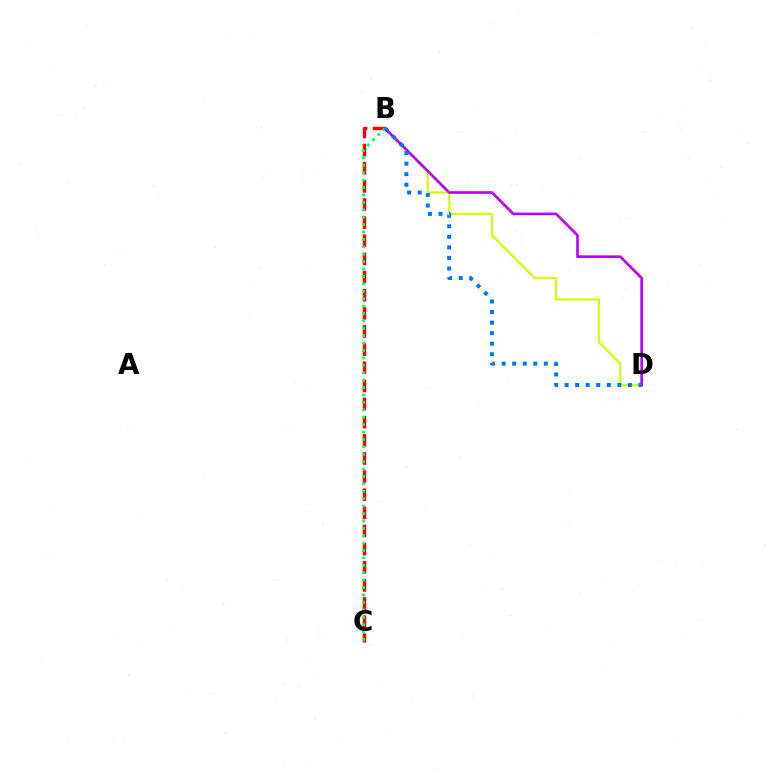{('B', 'C'): [{'color': '#ff0000', 'line_style': 'dashed', 'thickness': 2.46}, {'color': '#00ff5c', 'line_style': 'dotted', 'thickness': 2.01}], ('B', 'D'): [{'color': '#d1ff00', 'line_style': 'solid', 'thickness': 1.56}, {'color': '#b900ff', 'line_style': 'solid', 'thickness': 1.91}, {'color': '#0074ff', 'line_style': 'dotted', 'thickness': 2.86}]}